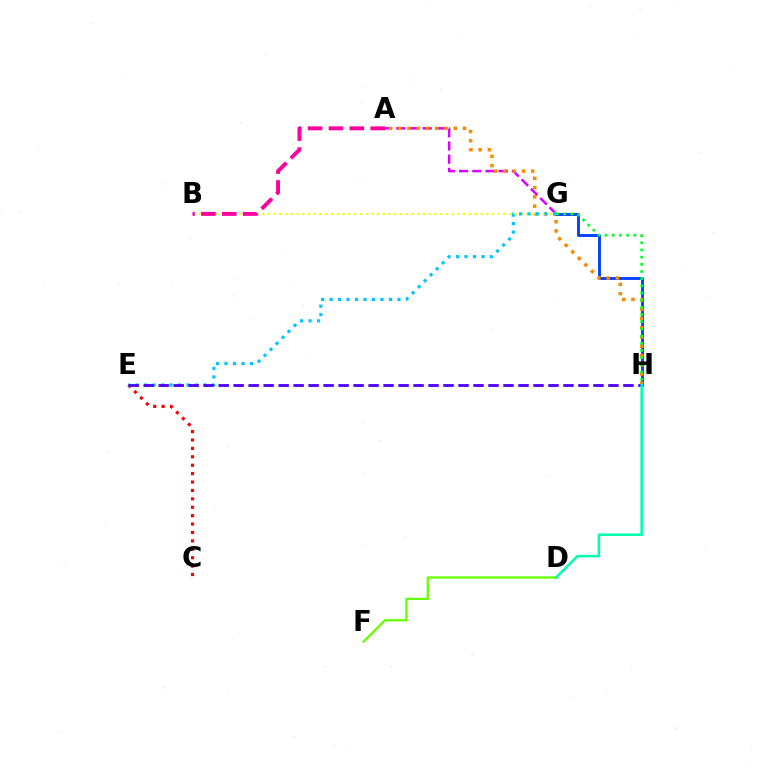{('G', 'H'): [{'color': '#003fff', 'line_style': 'solid', 'thickness': 2.06}, {'color': '#00ff27', 'line_style': 'dotted', 'thickness': 1.95}], ('C', 'E'): [{'color': '#ff0000', 'line_style': 'dotted', 'thickness': 2.28}], ('A', 'G'): [{'color': '#d600ff', 'line_style': 'dashed', 'thickness': 1.79}], ('A', 'H'): [{'color': '#ff8800', 'line_style': 'dotted', 'thickness': 2.51}], ('B', 'G'): [{'color': '#eeff00', 'line_style': 'dotted', 'thickness': 1.56}], ('D', 'F'): [{'color': '#66ff00', 'line_style': 'solid', 'thickness': 1.64}], ('E', 'G'): [{'color': '#00c7ff', 'line_style': 'dotted', 'thickness': 2.3}], ('A', 'B'): [{'color': '#ff00a0', 'line_style': 'dashed', 'thickness': 2.84}], ('E', 'H'): [{'color': '#4f00ff', 'line_style': 'dashed', 'thickness': 2.04}], ('D', 'H'): [{'color': '#00ffaf', 'line_style': 'solid', 'thickness': 1.83}]}